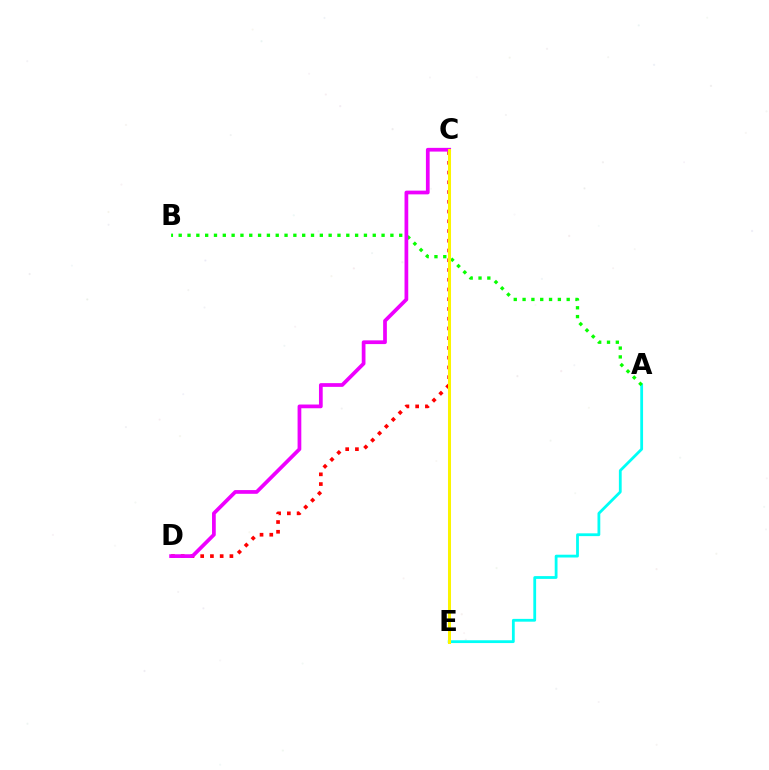{('A', 'E'): [{'color': '#00fff6', 'line_style': 'solid', 'thickness': 2.01}], ('C', 'D'): [{'color': '#ff0000', 'line_style': 'dotted', 'thickness': 2.65}, {'color': '#ee00ff', 'line_style': 'solid', 'thickness': 2.68}], ('C', 'E'): [{'color': '#0010ff', 'line_style': 'dotted', 'thickness': 2.07}, {'color': '#fcf500', 'line_style': 'solid', 'thickness': 2.17}], ('A', 'B'): [{'color': '#08ff00', 'line_style': 'dotted', 'thickness': 2.4}]}